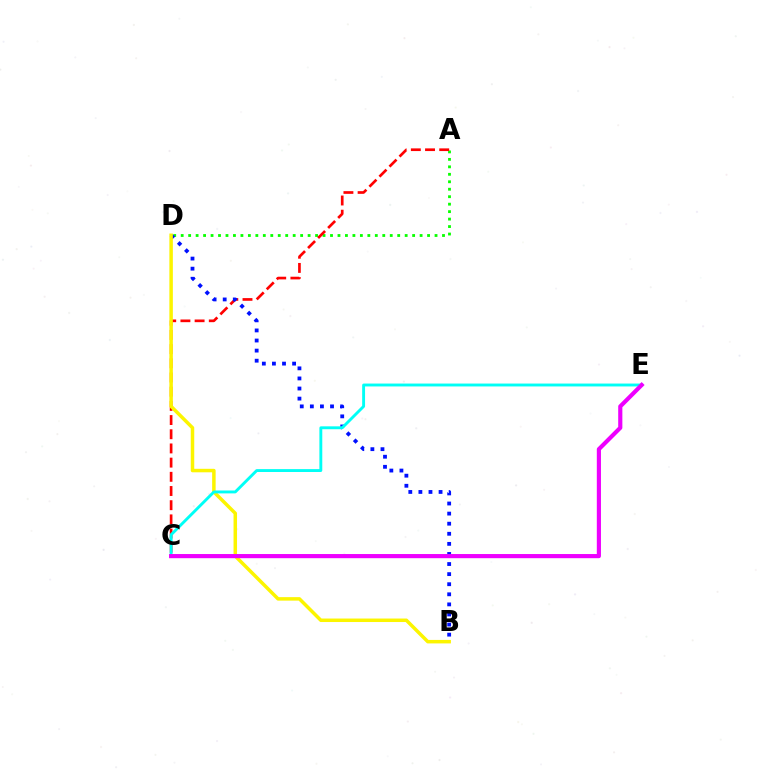{('A', 'D'): [{'color': '#08ff00', 'line_style': 'dotted', 'thickness': 2.03}], ('A', 'C'): [{'color': '#ff0000', 'line_style': 'dashed', 'thickness': 1.93}], ('B', 'D'): [{'color': '#0010ff', 'line_style': 'dotted', 'thickness': 2.74}, {'color': '#fcf500', 'line_style': 'solid', 'thickness': 2.51}], ('C', 'E'): [{'color': '#00fff6', 'line_style': 'solid', 'thickness': 2.08}, {'color': '#ee00ff', 'line_style': 'solid', 'thickness': 2.99}]}